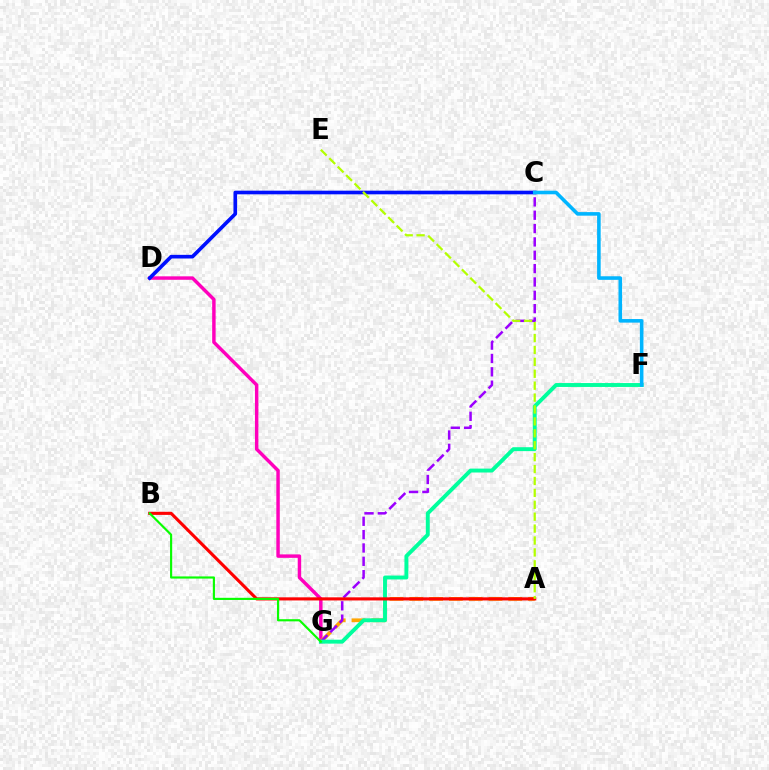{('D', 'G'): [{'color': '#ff00bd', 'line_style': 'solid', 'thickness': 2.48}], ('A', 'G'): [{'color': '#ffa500', 'line_style': 'dashed', 'thickness': 2.69}], ('C', 'D'): [{'color': '#0010ff', 'line_style': 'solid', 'thickness': 2.62}], ('C', 'G'): [{'color': '#9b00ff', 'line_style': 'dashed', 'thickness': 1.81}], ('F', 'G'): [{'color': '#00ff9d', 'line_style': 'solid', 'thickness': 2.81}], ('A', 'B'): [{'color': '#ff0000', 'line_style': 'solid', 'thickness': 2.24}], ('A', 'E'): [{'color': '#b3ff00', 'line_style': 'dashed', 'thickness': 1.62}], ('B', 'G'): [{'color': '#08ff00', 'line_style': 'solid', 'thickness': 1.55}], ('C', 'F'): [{'color': '#00b5ff', 'line_style': 'solid', 'thickness': 2.58}]}